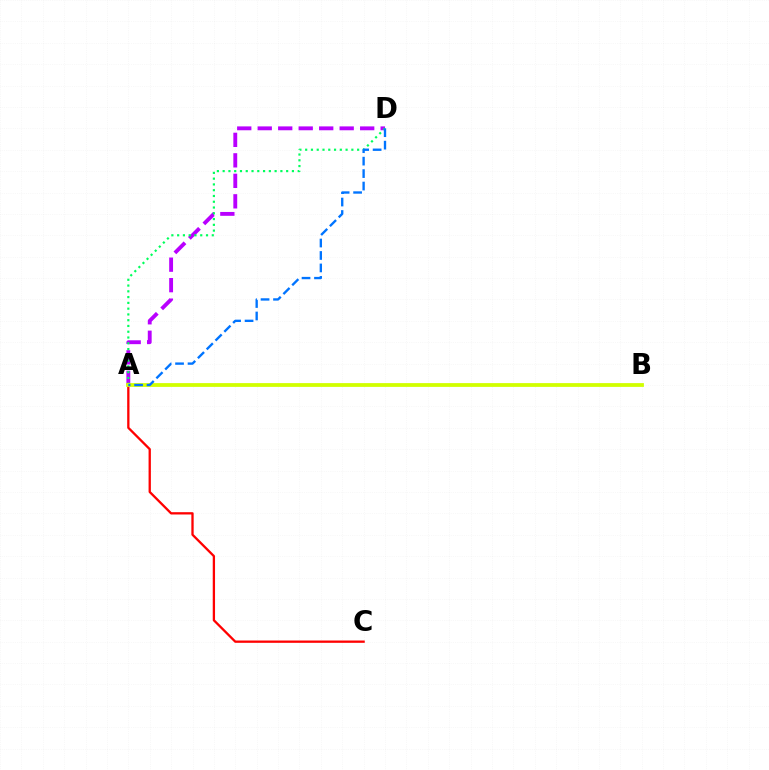{('A', 'D'): [{'color': '#b900ff', 'line_style': 'dashed', 'thickness': 2.78}, {'color': '#00ff5c', 'line_style': 'dotted', 'thickness': 1.57}, {'color': '#0074ff', 'line_style': 'dashed', 'thickness': 1.69}], ('A', 'C'): [{'color': '#ff0000', 'line_style': 'solid', 'thickness': 1.66}], ('A', 'B'): [{'color': '#d1ff00', 'line_style': 'solid', 'thickness': 2.72}]}